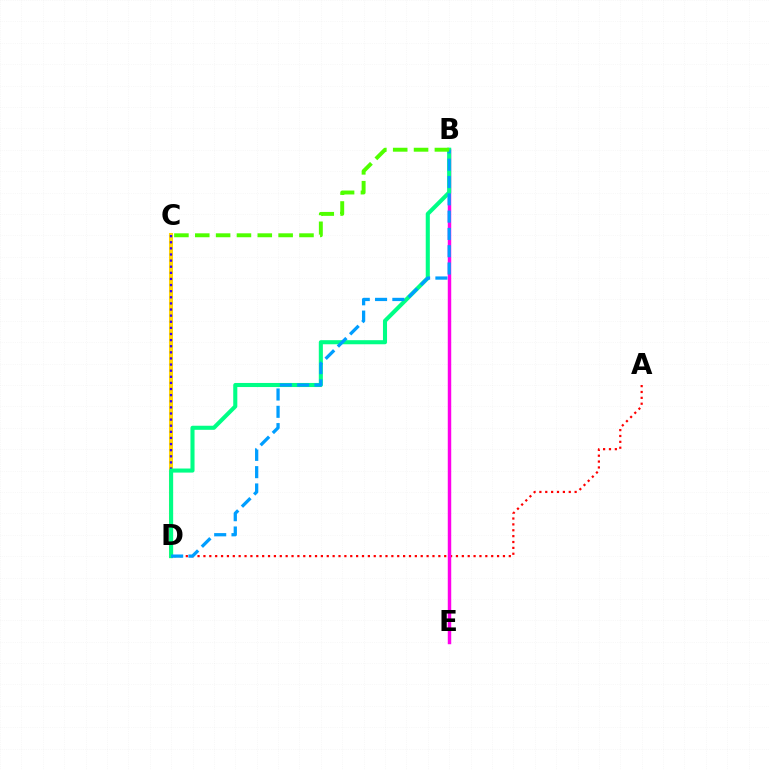{('A', 'D'): [{'color': '#ff0000', 'line_style': 'dotted', 'thickness': 1.6}], ('B', 'E'): [{'color': '#ff00ed', 'line_style': 'solid', 'thickness': 2.49}], ('C', 'D'): [{'color': '#ffd500', 'line_style': 'solid', 'thickness': 2.9}, {'color': '#3700ff', 'line_style': 'dotted', 'thickness': 1.66}], ('B', 'D'): [{'color': '#00ff86', 'line_style': 'solid', 'thickness': 2.94}, {'color': '#009eff', 'line_style': 'dashed', 'thickness': 2.35}], ('B', 'C'): [{'color': '#4fff00', 'line_style': 'dashed', 'thickness': 2.83}]}